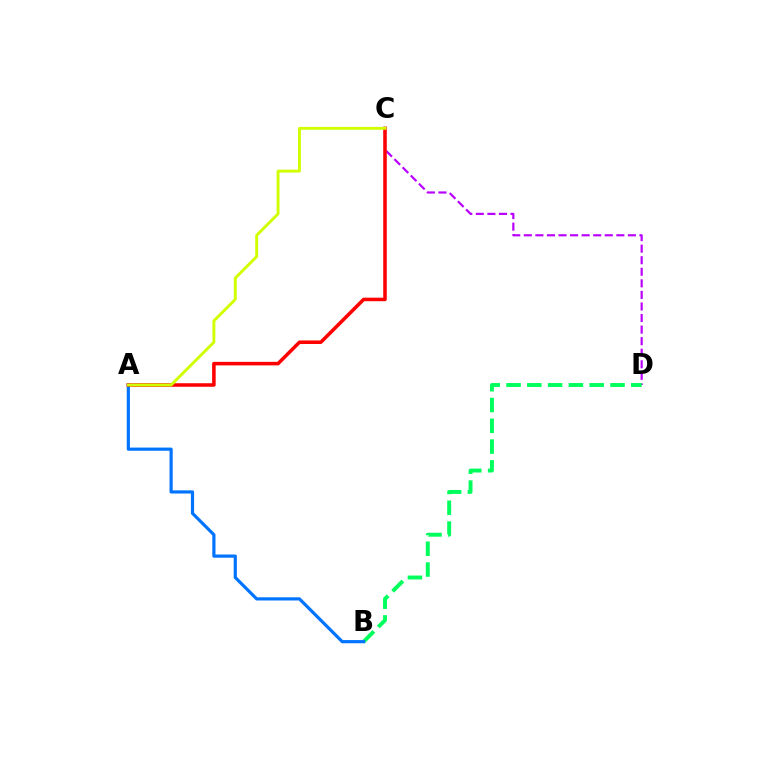{('C', 'D'): [{'color': '#b900ff', 'line_style': 'dashed', 'thickness': 1.57}], ('B', 'D'): [{'color': '#00ff5c', 'line_style': 'dashed', 'thickness': 2.82}], ('A', 'B'): [{'color': '#0074ff', 'line_style': 'solid', 'thickness': 2.29}], ('A', 'C'): [{'color': '#ff0000', 'line_style': 'solid', 'thickness': 2.55}, {'color': '#d1ff00', 'line_style': 'solid', 'thickness': 2.1}]}